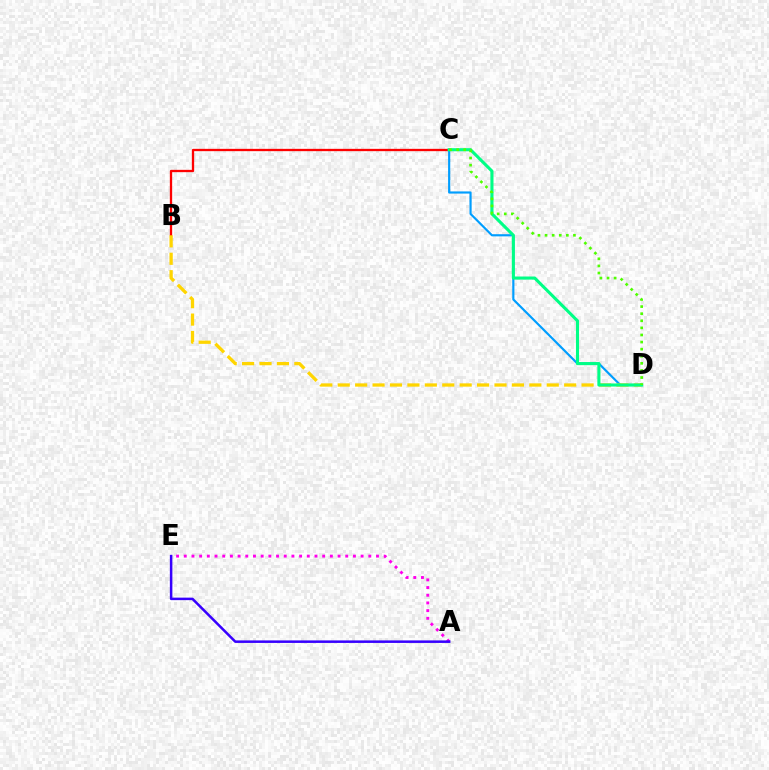{('B', 'C'): [{'color': '#ff0000', 'line_style': 'solid', 'thickness': 1.66}], ('A', 'E'): [{'color': '#ff00ed', 'line_style': 'dotted', 'thickness': 2.09}, {'color': '#3700ff', 'line_style': 'solid', 'thickness': 1.81}], ('C', 'D'): [{'color': '#009eff', 'line_style': 'solid', 'thickness': 1.56}, {'color': '#00ff86', 'line_style': 'solid', 'thickness': 2.22}, {'color': '#4fff00', 'line_style': 'dotted', 'thickness': 1.93}], ('B', 'D'): [{'color': '#ffd500', 'line_style': 'dashed', 'thickness': 2.37}]}